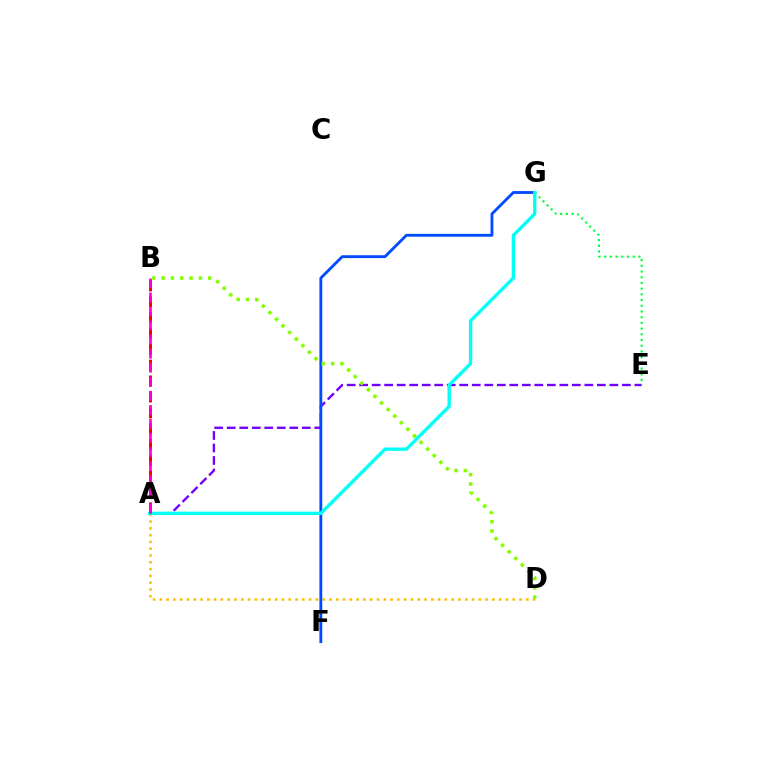{('A', 'E'): [{'color': '#7200ff', 'line_style': 'dashed', 'thickness': 1.7}], ('A', 'D'): [{'color': '#ffbd00', 'line_style': 'dotted', 'thickness': 1.84}], ('F', 'G'): [{'color': '#004bff', 'line_style': 'solid', 'thickness': 2.05}], ('B', 'D'): [{'color': '#84ff00', 'line_style': 'dotted', 'thickness': 2.53}], ('E', 'G'): [{'color': '#00ff39', 'line_style': 'dotted', 'thickness': 1.55}], ('A', 'G'): [{'color': '#00fff6', 'line_style': 'solid', 'thickness': 2.39}], ('A', 'B'): [{'color': '#ff0000', 'line_style': 'dashed', 'thickness': 2.16}, {'color': '#ff00cf', 'line_style': 'dashed', 'thickness': 1.91}]}